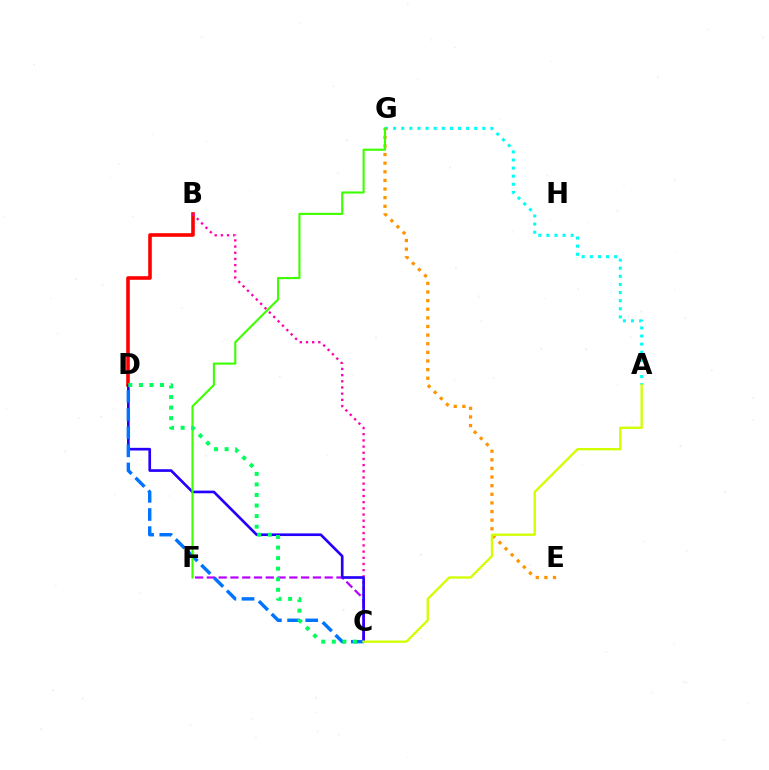{('B', 'D'): [{'color': '#ff0000', 'line_style': 'solid', 'thickness': 2.59}], ('B', 'C'): [{'color': '#ff00ac', 'line_style': 'dotted', 'thickness': 1.68}], ('C', 'F'): [{'color': '#b900ff', 'line_style': 'dashed', 'thickness': 1.6}], ('C', 'D'): [{'color': '#2500ff', 'line_style': 'solid', 'thickness': 1.92}, {'color': '#0074ff', 'line_style': 'dashed', 'thickness': 2.46}, {'color': '#00ff5c', 'line_style': 'dotted', 'thickness': 2.87}], ('A', 'G'): [{'color': '#00fff6', 'line_style': 'dotted', 'thickness': 2.2}], ('E', 'G'): [{'color': '#ff9400', 'line_style': 'dotted', 'thickness': 2.34}], ('F', 'G'): [{'color': '#3dff00', 'line_style': 'solid', 'thickness': 1.53}], ('A', 'C'): [{'color': '#d1ff00', 'line_style': 'solid', 'thickness': 1.68}]}